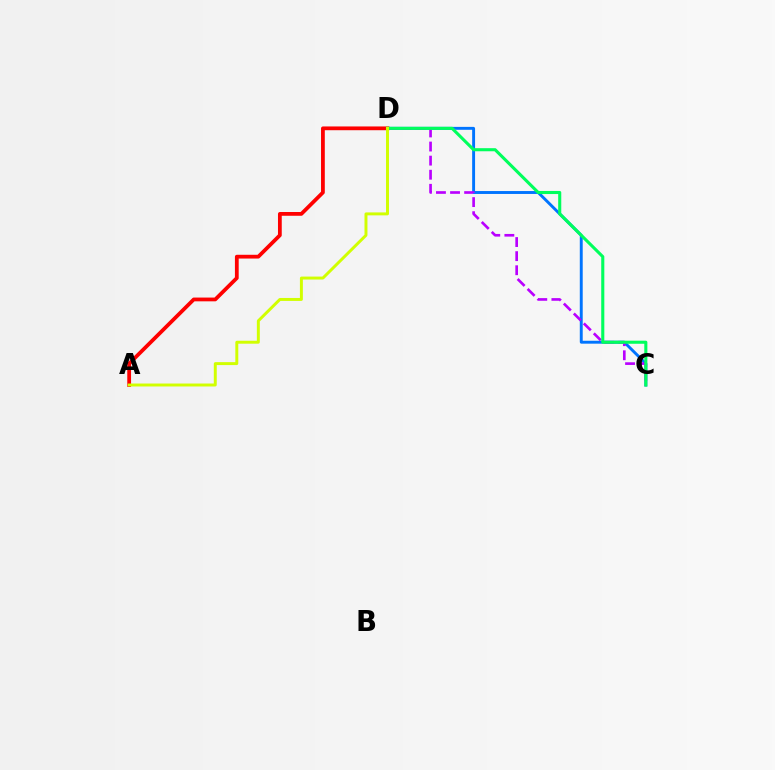{('C', 'D'): [{'color': '#0074ff', 'line_style': 'solid', 'thickness': 2.1}, {'color': '#b900ff', 'line_style': 'dashed', 'thickness': 1.91}, {'color': '#00ff5c', 'line_style': 'solid', 'thickness': 2.22}], ('A', 'D'): [{'color': '#ff0000', 'line_style': 'solid', 'thickness': 2.71}, {'color': '#d1ff00', 'line_style': 'solid', 'thickness': 2.13}]}